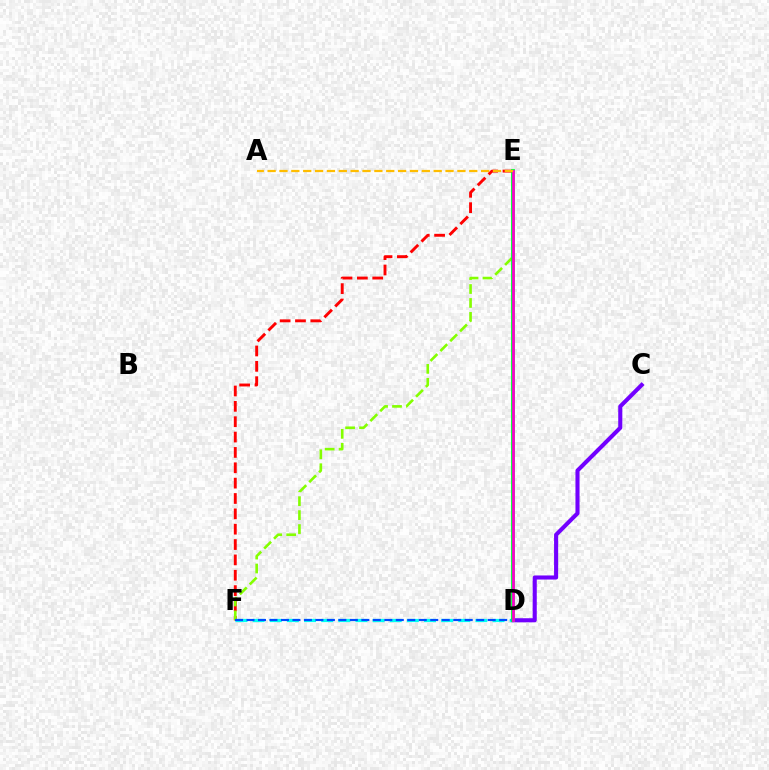{('E', 'F'): [{'color': '#ff0000', 'line_style': 'dashed', 'thickness': 2.09}, {'color': '#84ff00', 'line_style': 'dashed', 'thickness': 1.89}], ('D', 'F'): [{'color': '#00fff6', 'line_style': 'dashed', 'thickness': 2.33}, {'color': '#004bff', 'line_style': 'dashed', 'thickness': 1.56}], ('C', 'D'): [{'color': '#7200ff', 'line_style': 'solid', 'thickness': 2.94}], ('D', 'E'): [{'color': '#00ff39', 'line_style': 'solid', 'thickness': 2.75}, {'color': '#ff00cf', 'line_style': 'solid', 'thickness': 1.95}], ('A', 'E'): [{'color': '#ffbd00', 'line_style': 'dashed', 'thickness': 1.61}]}